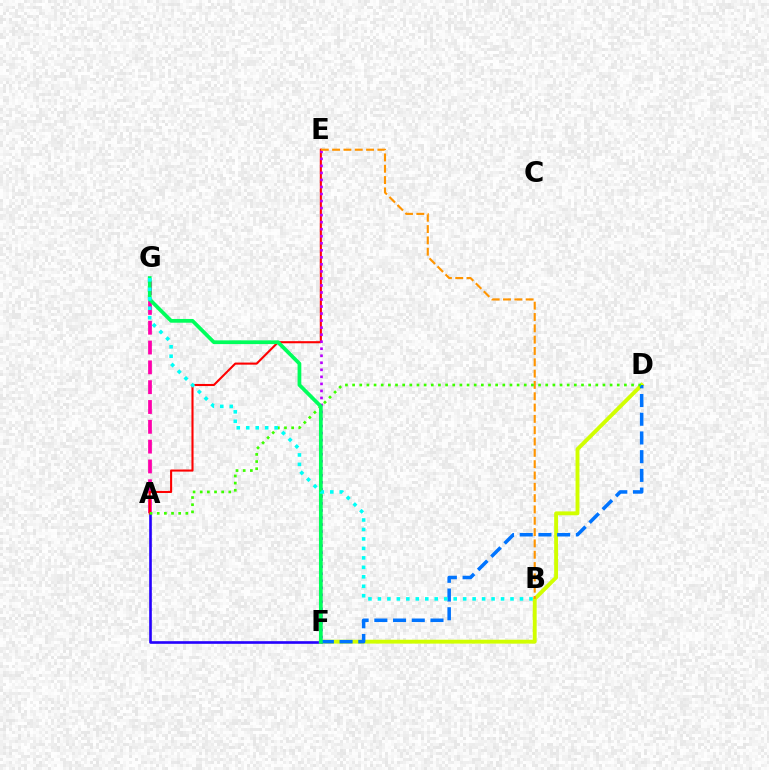{('A', 'G'): [{'color': '#ff00ac', 'line_style': 'dashed', 'thickness': 2.69}], ('A', 'F'): [{'color': '#2500ff', 'line_style': 'solid', 'thickness': 1.89}], ('A', 'E'): [{'color': '#ff0000', 'line_style': 'solid', 'thickness': 1.51}], ('D', 'F'): [{'color': '#d1ff00', 'line_style': 'solid', 'thickness': 2.8}, {'color': '#0074ff', 'line_style': 'dashed', 'thickness': 2.54}], ('E', 'F'): [{'color': '#b900ff', 'line_style': 'dotted', 'thickness': 1.91}], ('B', 'E'): [{'color': '#ff9400', 'line_style': 'dashed', 'thickness': 1.54}], ('A', 'D'): [{'color': '#3dff00', 'line_style': 'dotted', 'thickness': 1.94}], ('F', 'G'): [{'color': '#00ff5c', 'line_style': 'solid', 'thickness': 2.69}], ('B', 'G'): [{'color': '#00fff6', 'line_style': 'dotted', 'thickness': 2.57}]}